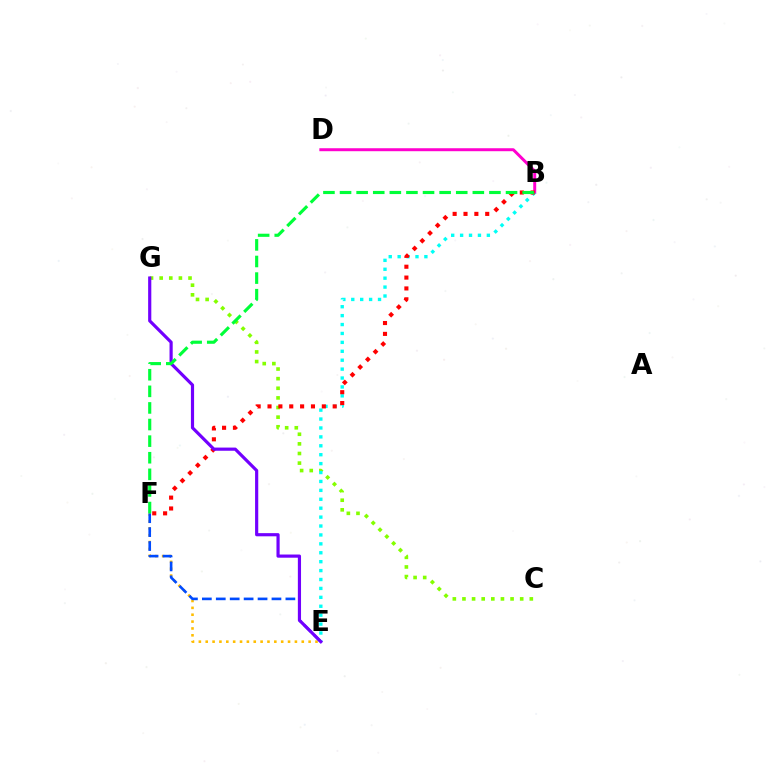{('E', 'F'): [{'color': '#ffbd00', 'line_style': 'dotted', 'thickness': 1.86}, {'color': '#004bff', 'line_style': 'dashed', 'thickness': 1.89}], ('C', 'G'): [{'color': '#84ff00', 'line_style': 'dotted', 'thickness': 2.61}], ('B', 'D'): [{'color': '#ff00cf', 'line_style': 'solid', 'thickness': 2.14}], ('B', 'E'): [{'color': '#00fff6', 'line_style': 'dotted', 'thickness': 2.42}], ('B', 'F'): [{'color': '#ff0000', 'line_style': 'dotted', 'thickness': 2.95}, {'color': '#00ff39', 'line_style': 'dashed', 'thickness': 2.26}], ('E', 'G'): [{'color': '#7200ff', 'line_style': 'solid', 'thickness': 2.29}]}